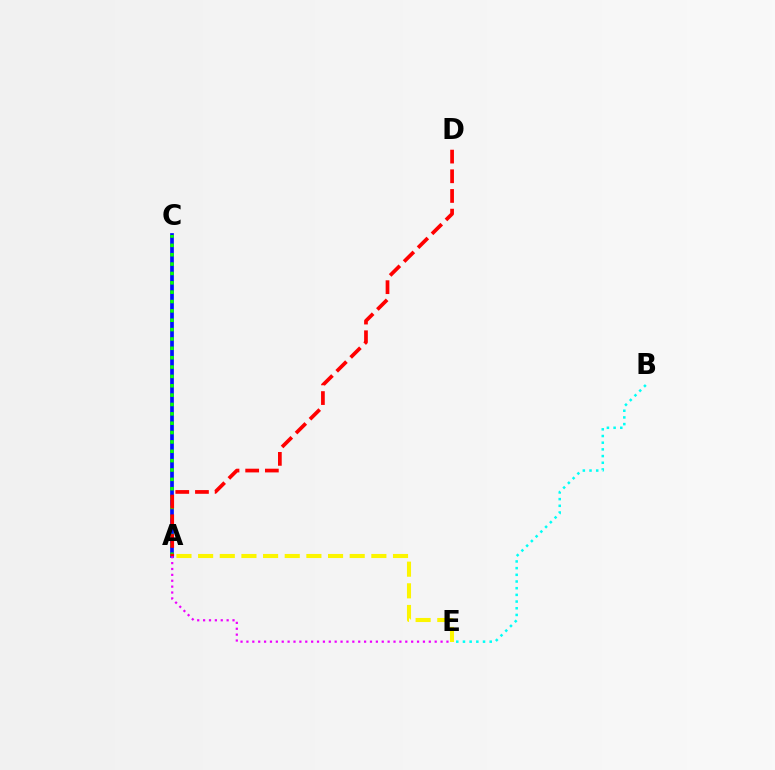{('A', 'C'): [{'color': '#0010ff', 'line_style': 'solid', 'thickness': 2.67}, {'color': '#08ff00', 'line_style': 'dotted', 'thickness': 2.54}], ('A', 'E'): [{'color': '#fcf500', 'line_style': 'dashed', 'thickness': 2.94}, {'color': '#ee00ff', 'line_style': 'dotted', 'thickness': 1.6}], ('B', 'E'): [{'color': '#00fff6', 'line_style': 'dotted', 'thickness': 1.82}], ('A', 'D'): [{'color': '#ff0000', 'line_style': 'dashed', 'thickness': 2.67}]}